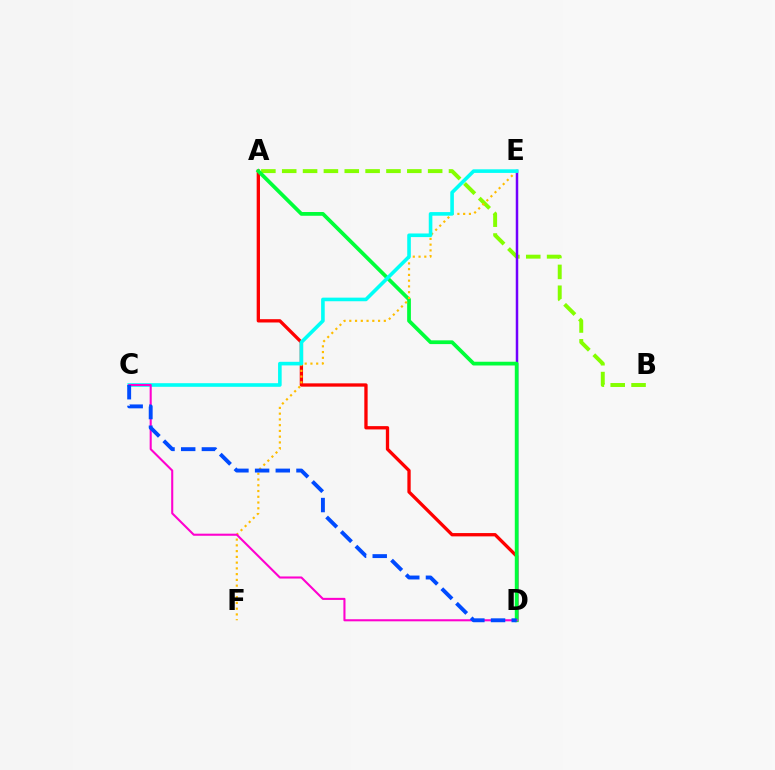{('A', 'D'): [{'color': '#ff0000', 'line_style': 'solid', 'thickness': 2.38}, {'color': '#00ff39', 'line_style': 'solid', 'thickness': 2.7}], ('A', 'B'): [{'color': '#84ff00', 'line_style': 'dashed', 'thickness': 2.83}], ('D', 'E'): [{'color': '#7200ff', 'line_style': 'solid', 'thickness': 1.8}], ('E', 'F'): [{'color': '#ffbd00', 'line_style': 'dotted', 'thickness': 1.56}], ('C', 'E'): [{'color': '#00fff6', 'line_style': 'solid', 'thickness': 2.6}], ('C', 'D'): [{'color': '#ff00cf', 'line_style': 'solid', 'thickness': 1.5}, {'color': '#004bff', 'line_style': 'dashed', 'thickness': 2.81}]}